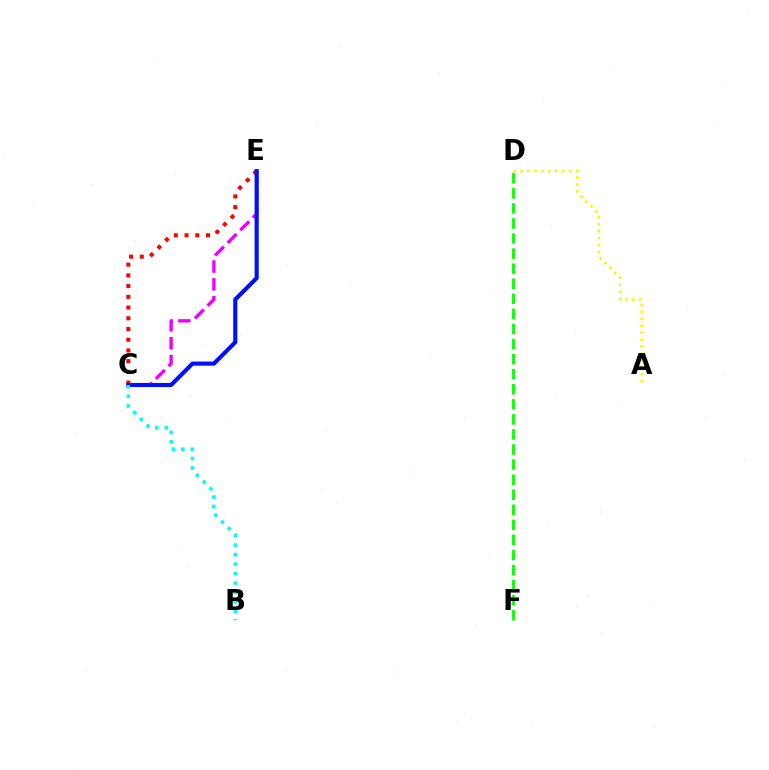{('C', 'E'): [{'color': '#ee00ff', 'line_style': 'dashed', 'thickness': 2.42}, {'color': '#ff0000', 'line_style': 'dotted', 'thickness': 2.91}, {'color': '#0010ff', 'line_style': 'solid', 'thickness': 2.98}], ('D', 'F'): [{'color': '#08ff00', 'line_style': 'dashed', 'thickness': 2.05}], ('B', 'C'): [{'color': '#00fff6', 'line_style': 'dotted', 'thickness': 2.58}], ('A', 'D'): [{'color': '#fcf500', 'line_style': 'dotted', 'thickness': 1.88}]}